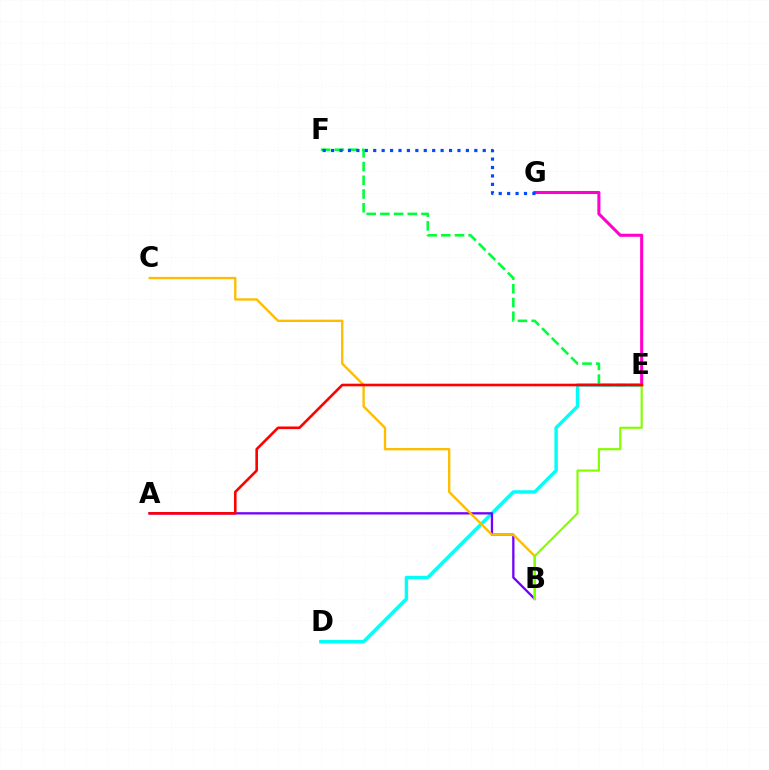{('D', 'E'): [{'color': '#00fff6', 'line_style': 'solid', 'thickness': 2.46}], ('E', 'G'): [{'color': '#ff00cf', 'line_style': 'solid', 'thickness': 2.21}], ('E', 'F'): [{'color': '#00ff39', 'line_style': 'dashed', 'thickness': 1.86}], ('A', 'B'): [{'color': '#7200ff', 'line_style': 'solid', 'thickness': 1.65}], ('B', 'C'): [{'color': '#ffbd00', 'line_style': 'solid', 'thickness': 1.7}], ('B', 'E'): [{'color': '#84ff00', 'line_style': 'solid', 'thickness': 1.57}], ('F', 'G'): [{'color': '#004bff', 'line_style': 'dotted', 'thickness': 2.29}], ('A', 'E'): [{'color': '#ff0000', 'line_style': 'solid', 'thickness': 1.88}]}